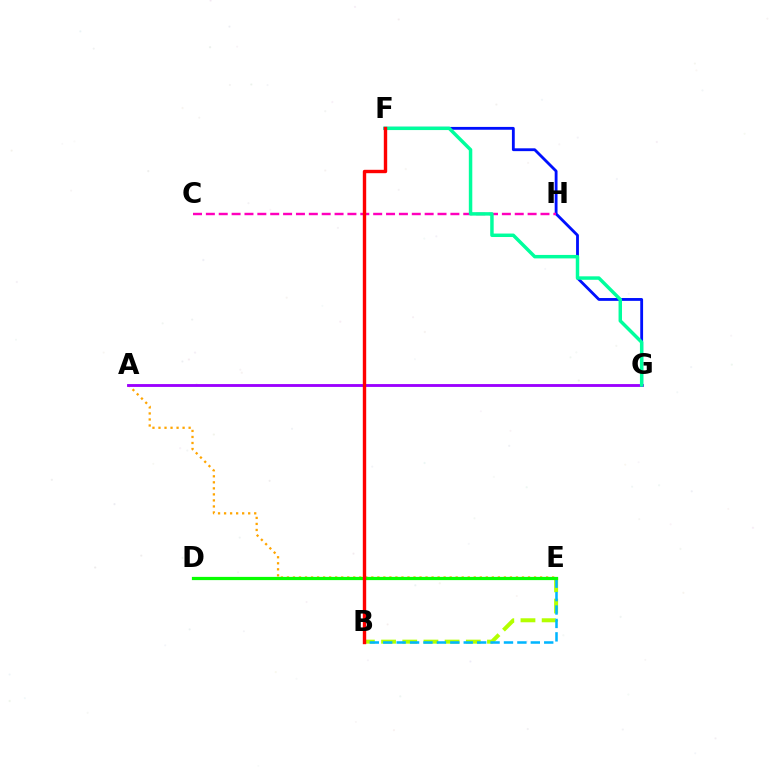{('A', 'E'): [{'color': '#ffa500', 'line_style': 'dotted', 'thickness': 1.64}], ('B', 'E'): [{'color': '#b3ff00', 'line_style': 'dashed', 'thickness': 2.88}, {'color': '#00b5ff', 'line_style': 'dashed', 'thickness': 1.82}], ('A', 'G'): [{'color': '#9b00ff', 'line_style': 'solid', 'thickness': 2.05}], ('F', 'G'): [{'color': '#0010ff', 'line_style': 'solid', 'thickness': 2.04}, {'color': '#00ff9d', 'line_style': 'solid', 'thickness': 2.49}], ('C', 'H'): [{'color': '#ff00bd', 'line_style': 'dashed', 'thickness': 1.75}], ('D', 'E'): [{'color': '#08ff00', 'line_style': 'solid', 'thickness': 2.32}], ('B', 'F'): [{'color': '#ff0000', 'line_style': 'solid', 'thickness': 2.44}]}